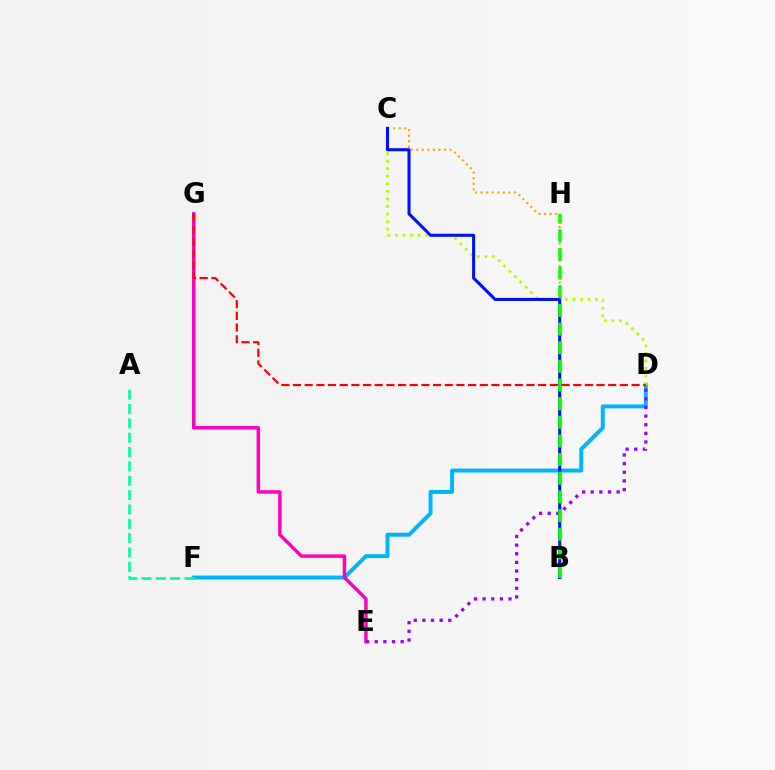{('D', 'F'): [{'color': '#00b5ff', 'line_style': 'solid', 'thickness': 2.83}], ('C', 'D'): [{'color': '#b3ff00', 'line_style': 'dotted', 'thickness': 2.05}], ('B', 'C'): [{'color': '#ffa500', 'line_style': 'dotted', 'thickness': 1.51}, {'color': '#0010ff', 'line_style': 'solid', 'thickness': 2.21}], ('A', 'F'): [{'color': '#00ff9d', 'line_style': 'dashed', 'thickness': 1.95}], ('E', 'G'): [{'color': '#ff00bd', 'line_style': 'solid', 'thickness': 2.49}], ('D', 'E'): [{'color': '#9b00ff', 'line_style': 'dotted', 'thickness': 2.35}], ('B', 'H'): [{'color': '#08ff00', 'line_style': 'dashed', 'thickness': 2.53}], ('D', 'G'): [{'color': '#ff0000', 'line_style': 'dashed', 'thickness': 1.59}]}